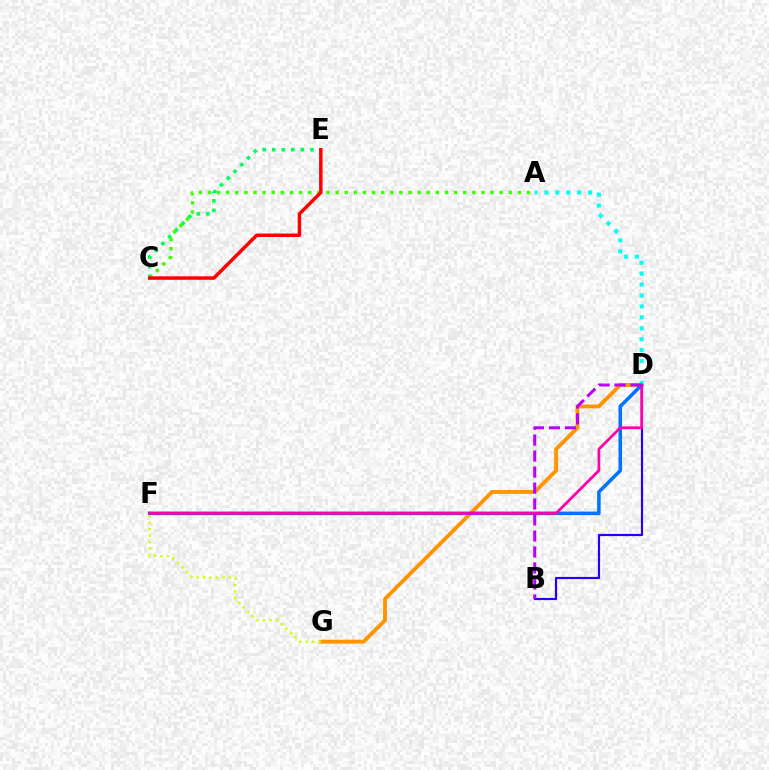{('C', 'E'): [{'color': '#00ff5c', 'line_style': 'dotted', 'thickness': 2.59}, {'color': '#ff0000', 'line_style': 'solid', 'thickness': 2.5}], ('D', 'G'): [{'color': '#ff9400', 'line_style': 'solid', 'thickness': 2.78}], ('D', 'F'): [{'color': '#0074ff', 'line_style': 'solid', 'thickness': 2.55}, {'color': '#ff00ac', 'line_style': 'solid', 'thickness': 1.97}], ('B', 'D'): [{'color': '#2500ff', 'line_style': 'solid', 'thickness': 1.57}, {'color': '#b900ff', 'line_style': 'dashed', 'thickness': 2.17}], ('A', 'C'): [{'color': '#3dff00', 'line_style': 'dotted', 'thickness': 2.48}], ('A', 'D'): [{'color': '#00fff6', 'line_style': 'dotted', 'thickness': 2.97}], ('F', 'G'): [{'color': '#d1ff00', 'line_style': 'dotted', 'thickness': 1.75}]}